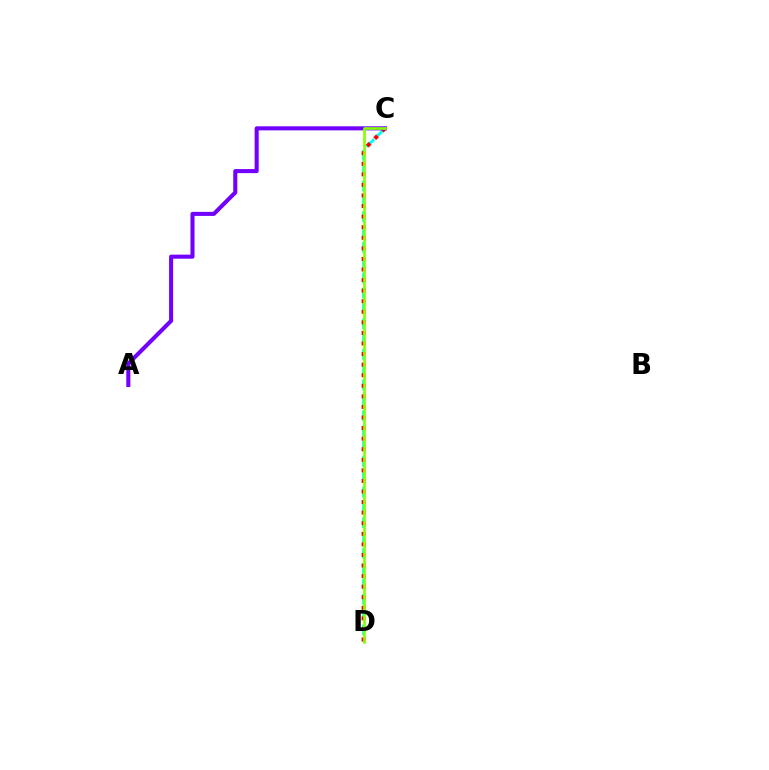{('C', 'D'): [{'color': '#00fff6', 'line_style': 'dashed', 'thickness': 2.08}, {'color': '#ff0000', 'line_style': 'dotted', 'thickness': 2.87}, {'color': '#84ff00', 'line_style': 'solid', 'thickness': 1.91}], ('A', 'C'): [{'color': '#7200ff', 'line_style': 'solid', 'thickness': 2.92}]}